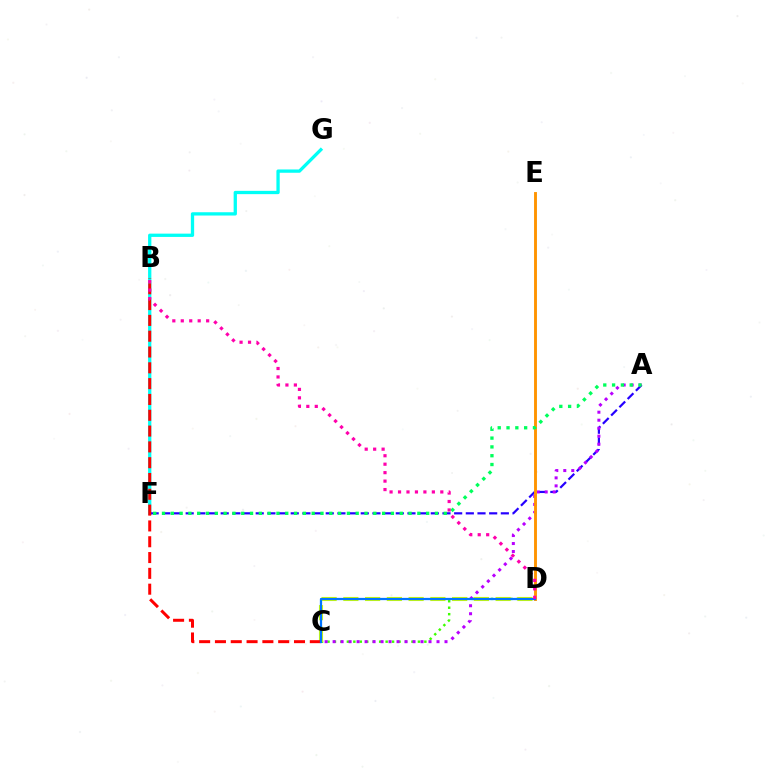{('F', 'G'): [{'color': '#00fff6', 'line_style': 'solid', 'thickness': 2.37}], ('C', 'D'): [{'color': '#3dff00', 'line_style': 'dotted', 'thickness': 1.75}, {'color': '#d1ff00', 'line_style': 'dashed', 'thickness': 2.96}, {'color': '#0074ff', 'line_style': 'solid', 'thickness': 1.62}], ('A', 'F'): [{'color': '#2500ff', 'line_style': 'dashed', 'thickness': 1.59}, {'color': '#00ff5c', 'line_style': 'dotted', 'thickness': 2.39}], ('A', 'C'): [{'color': '#b900ff', 'line_style': 'dotted', 'thickness': 2.17}], ('D', 'E'): [{'color': '#ff9400', 'line_style': 'solid', 'thickness': 2.08}], ('B', 'C'): [{'color': '#ff0000', 'line_style': 'dashed', 'thickness': 2.15}], ('B', 'D'): [{'color': '#ff00ac', 'line_style': 'dotted', 'thickness': 2.3}]}